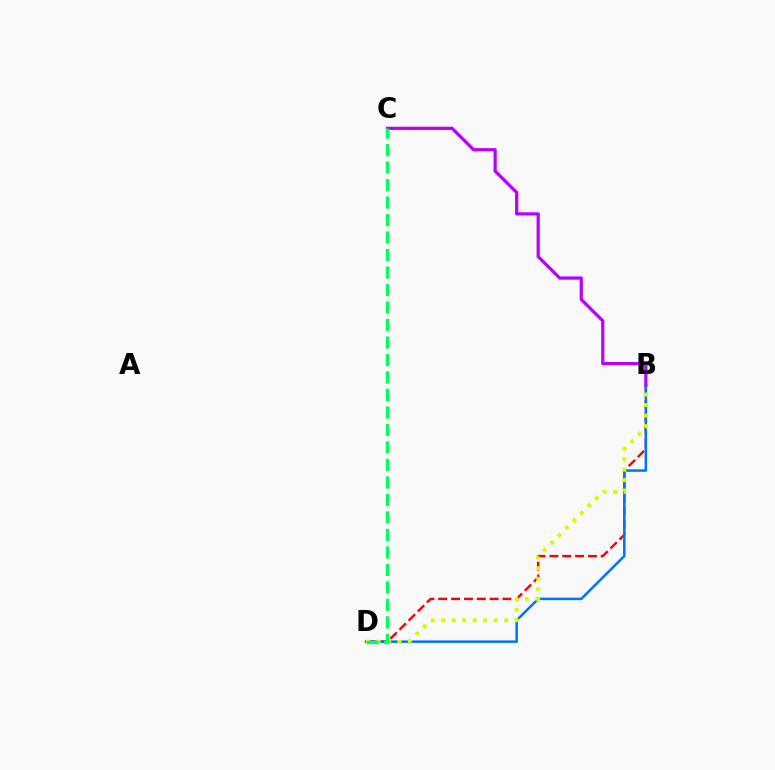{('B', 'D'): [{'color': '#ff0000', 'line_style': 'dashed', 'thickness': 1.75}, {'color': '#0074ff', 'line_style': 'solid', 'thickness': 1.81}, {'color': '#d1ff00', 'line_style': 'dotted', 'thickness': 2.85}], ('B', 'C'): [{'color': '#b900ff', 'line_style': 'solid', 'thickness': 2.32}], ('C', 'D'): [{'color': '#00ff5c', 'line_style': 'dashed', 'thickness': 2.38}]}